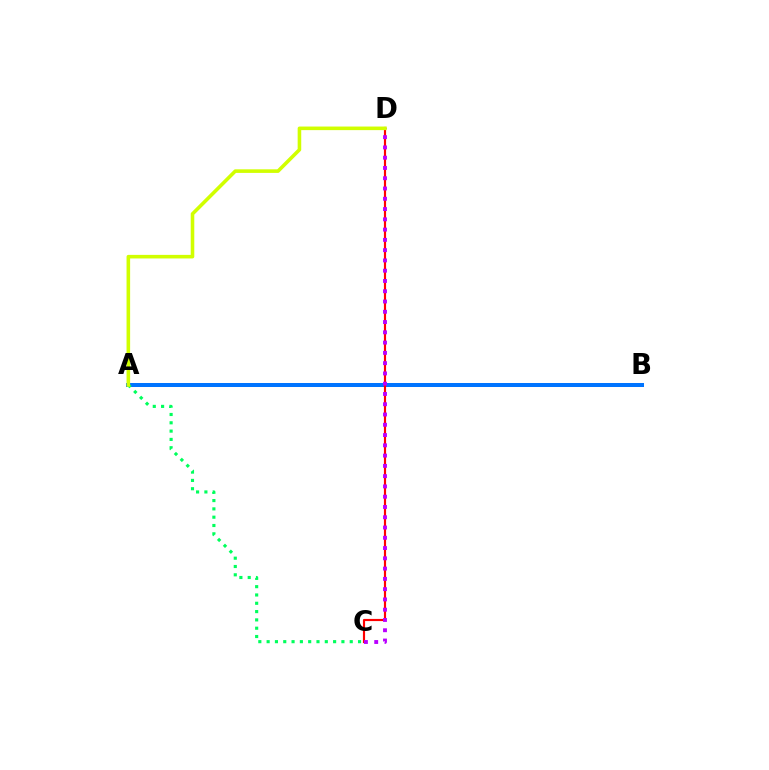{('A', 'B'): [{'color': '#0074ff', 'line_style': 'solid', 'thickness': 2.88}], ('C', 'D'): [{'color': '#ff0000', 'line_style': 'solid', 'thickness': 1.55}, {'color': '#b900ff', 'line_style': 'dotted', 'thickness': 2.79}], ('A', 'C'): [{'color': '#00ff5c', 'line_style': 'dotted', 'thickness': 2.26}], ('A', 'D'): [{'color': '#d1ff00', 'line_style': 'solid', 'thickness': 2.58}]}